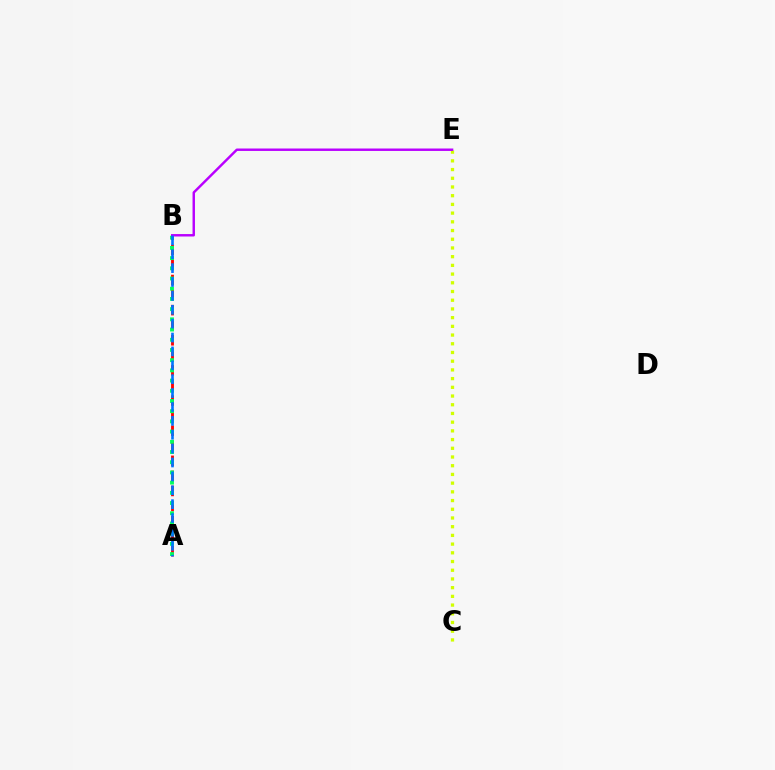{('A', 'B'): [{'color': '#ff0000', 'line_style': 'dashed', 'thickness': 2.05}, {'color': '#00ff5c', 'line_style': 'dotted', 'thickness': 2.77}, {'color': '#0074ff', 'line_style': 'dashed', 'thickness': 1.89}], ('C', 'E'): [{'color': '#d1ff00', 'line_style': 'dotted', 'thickness': 2.37}], ('B', 'E'): [{'color': '#b900ff', 'line_style': 'solid', 'thickness': 1.75}]}